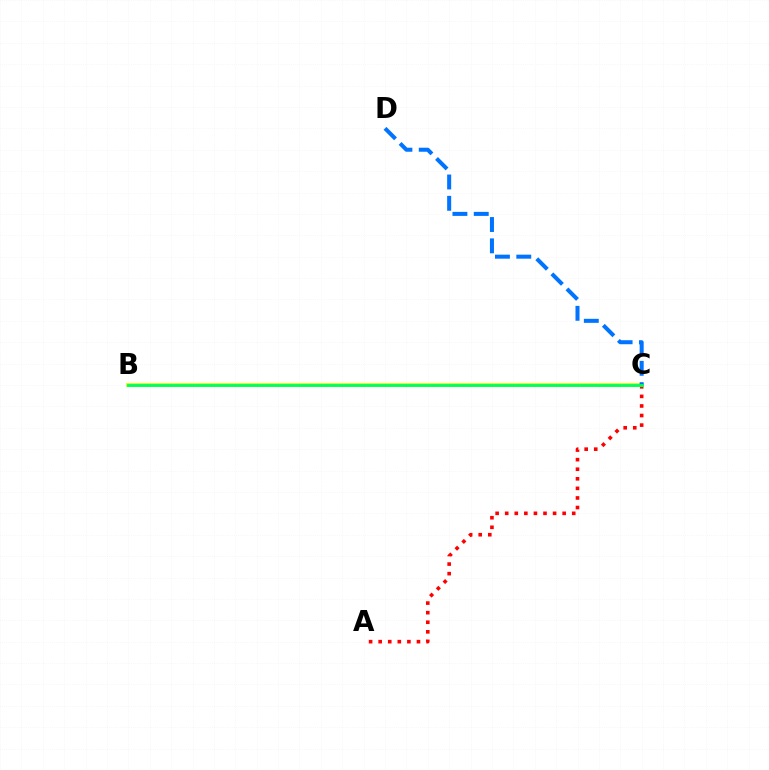{('B', 'C'): [{'color': '#b900ff', 'line_style': 'dotted', 'thickness': 1.94}, {'color': '#d1ff00', 'line_style': 'solid', 'thickness': 2.73}, {'color': '#00ff5c', 'line_style': 'solid', 'thickness': 2.03}], ('A', 'C'): [{'color': '#ff0000', 'line_style': 'dotted', 'thickness': 2.6}], ('C', 'D'): [{'color': '#0074ff', 'line_style': 'dashed', 'thickness': 2.9}]}